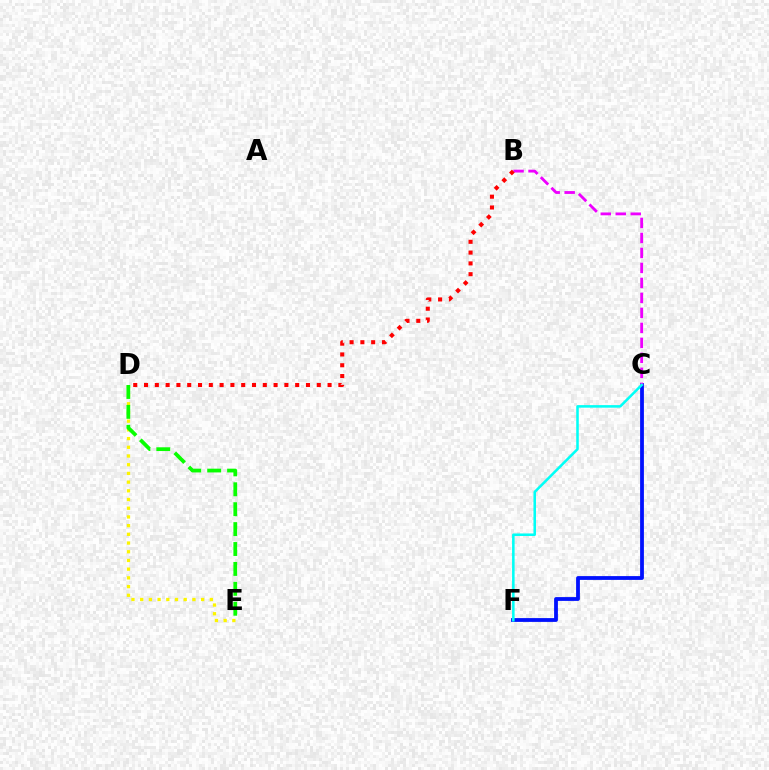{('C', 'F'): [{'color': '#0010ff', 'line_style': 'solid', 'thickness': 2.74}, {'color': '#00fff6', 'line_style': 'solid', 'thickness': 1.83}], ('D', 'E'): [{'color': '#fcf500', 'line_style': 'dotted', 'thickness': 2.37}, {'color': '#08ff00', 'line_style': 'dashed', 'thickness': 2.71}], ('B', 'C'): [{'color': '#ee00ff', 'line_style': 'dashed', 'thickness': 2.04}], ('B', 'D'): [{'color': '#ff0000', 'line_style': 'dotted', 'thickness': 2.93}]}